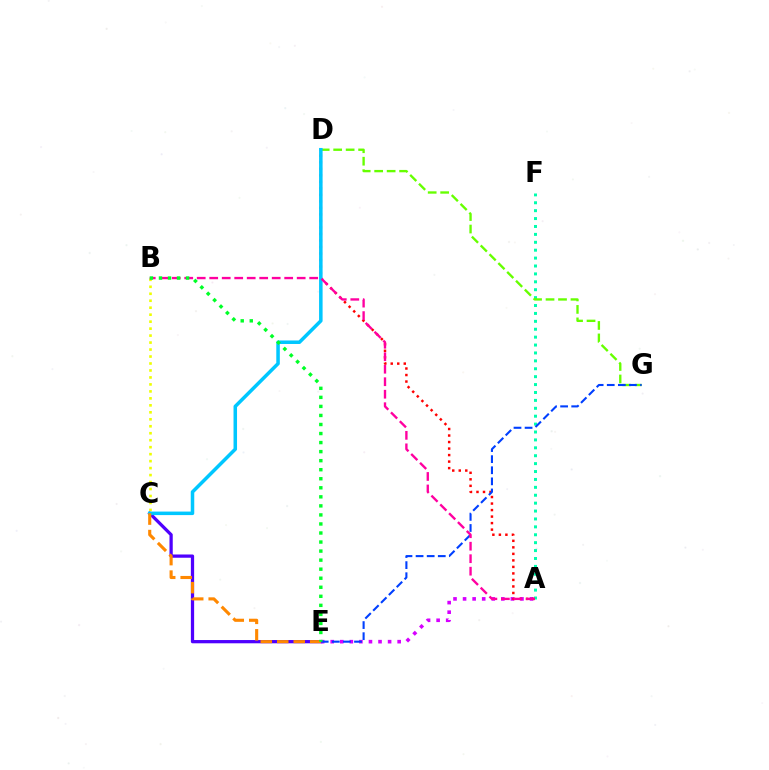{('C', 'E'): [{'color': '#4f00ff', 'line_style': 'solid', 'thickness': 2.34}, {'color': '#ff8800', 'line_style': 'dashed', 'thickness': 2.24}], ('A', 'E'): [{'color': '#d600ff', 'line_style': 'dotted', 'thickness': 2.6}], ('A', 'F'): [{'color': '#00ffaf', 'line_style': 'dotted', 'thickness': 2.15}], ('D', 'G'): [{'color': '#66ff00', 'line_style': 'dashed', 'thickness': 1.69}], ('A', 'D'): [{'color': '#ff0000', 'line_style': 'dotted', 'thickness': 1.77}], ('B', 'C'): [{'color': '#eeff00', 'line_style': 'dotted', 'thickness': 1.89}], ('E', 'G'): [{'color': '#003fff', 'line_style': 'dashed', 'thickness': 1.51}], ('C', 'D'): [{'color': '#00c7ff', 'line_style': 'solid', 'thickness': 2.53}], ('A', 'B'): [{'color': '#ff00a0', 'line_style': 'dashed', 'thickness': 1.7}], ('B', 'E'): [{'color': '#00ff27', 'line_style': 'dotted', 'thickness': 2.46}]}